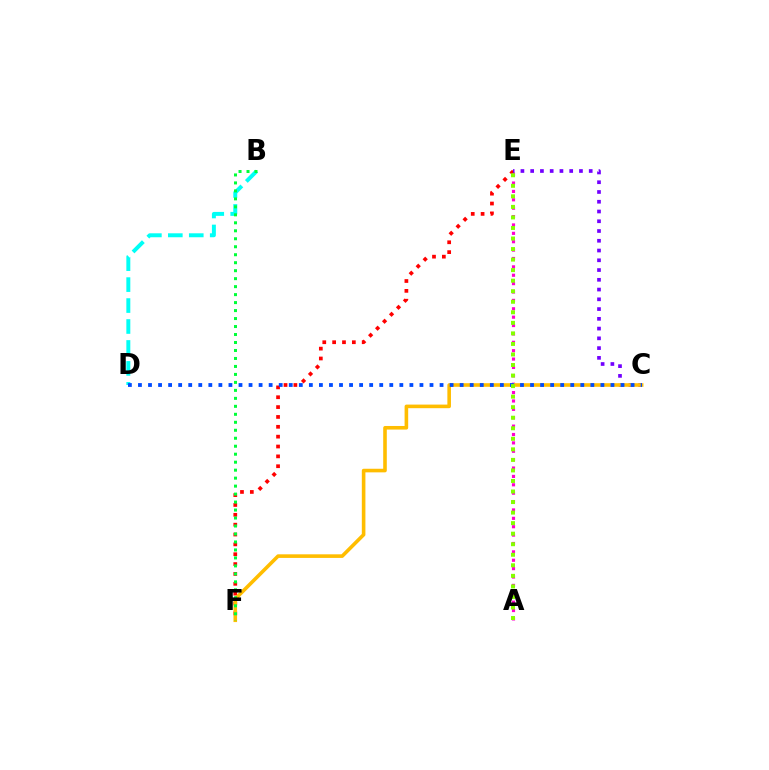{('E', 'F'): [{'color': '#ff0000', 'line_style': 'dotted', 'thickness': 2.68}], ('A', 'E'): [{'color': '#ff00cf', 'line_style': 'dotted', 'thickness': 2.28}, {'color': '#84ff00', 'line_style': 'dotted', 'thickness': 2.86}], ('C', 'E'): [{'color': '#7200ff', 'line_style': 'dotted', 'thickness': 2.65}], ('B', 'D'): [{'color': '#00fff6', 'line_style': 'dashed', 'thickness': 2.85}], ('C', 'F'): [{'color': '#ffbd00', 'line_style': 'solid', 'thickness': 2.59}], ('C', 'D'): [{'color': '#004bff', 'line_style': 'dotted', 'thickness': 2.73}], ('B', 'F'): [{'color': '#00ff39', 'line_style': 'dotted', 'thickness': 2.17}]}